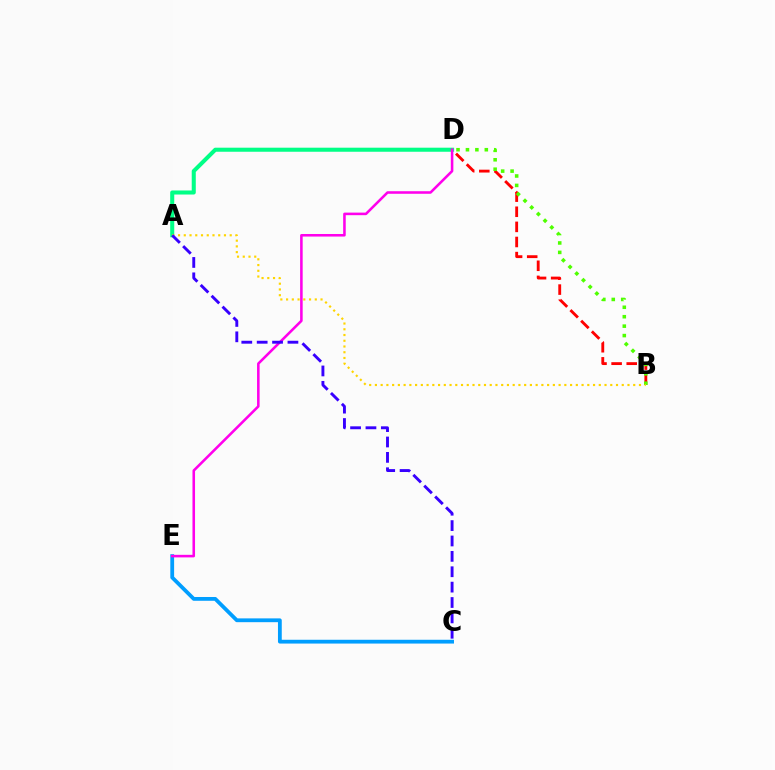{('C', 'E'): [{'color': '#009eff', 'line_style': 'solid', 'thickness': 2.73}], ('B', 'D'): [{'color': '#ff0000', 'line_style': 'dashed', 'thickness': 2.05}, {'color': '#4fff00', 'line_style': 'dotted', 'thickness': 2.56}], ('A', 'D'): [{'color': '#00ff86', 'line_style': 'solid', 'thickness': 2.92}], ('D', 'E'): [{'color': '#ff00ed', 'line_style': 'solid', 'thickness': 1.85}], ('A', 'B'): [{'color': '#ffd500', 'line_style': 'dotted', 'thickness': 1.56}], ('A', 'C'): [{'color': '#3700ff', 'line_style': 'dashed', 'thickness': 2.09}]}